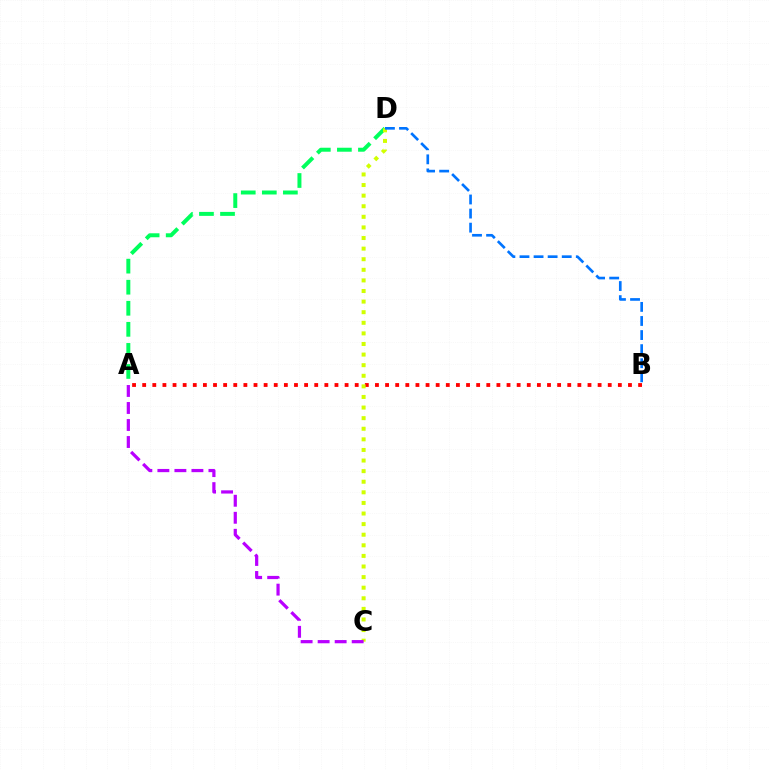{('A', 'B'): [{'color': '#ff0000', 'line_style': 'dotted', 'thickness': 2.75}], ('A', 'D'): [{'color': '#00ff5c', 'line_style': 'dashed', 'thickness': 2.86}], ('C', 'D'): [{'color': '#d1ff00', 'line_style': 'dotted', 'thickness': 2.88}], ('B', 'D'): [{'color': '#0074ff', 'line_style': 'dashed', 'thickness': 1.91}], ('A', 'C'): [{'color': '#b900ff', 'line_style': 'dashed', 'thickness': 2.31}]}